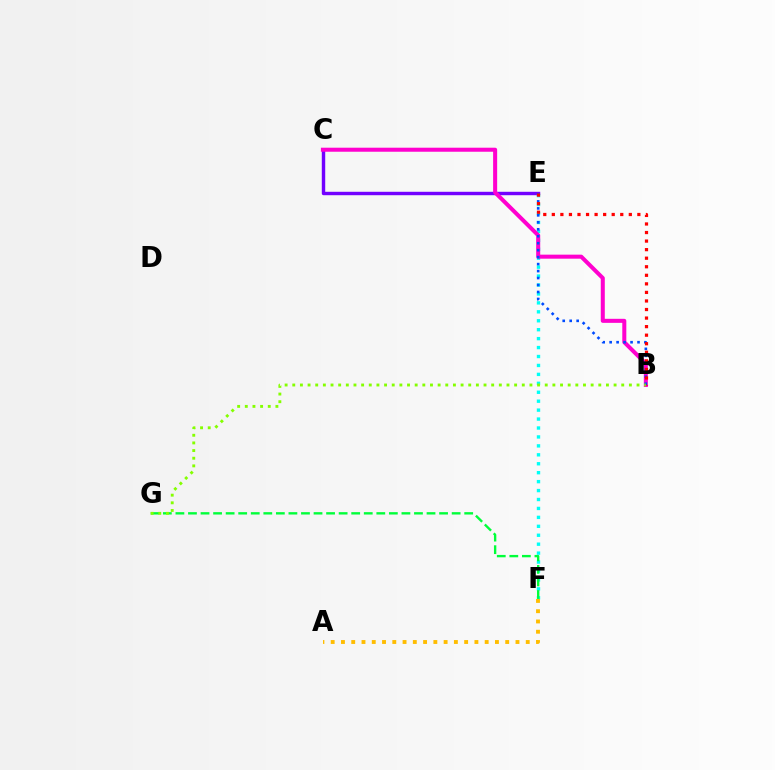{('C', 'E'): [{'color': '#7200ff', 'line_style': 'solid', 'thickness': 2.46}], ('E', 'F'): [{'color': '#00fff6', 'line_style': 'dotted', 'thickness': 2.43}], ('B', 'C'): [{'color': '#ff00cf', 'line_style': 'solid', 'thickness': 2.9}], ('A', 'F'): [{'color': '#ffbd00', 'line_style': 'dotted', 'thickness': 2.79}], ('F', 'G'): [{'color': '#00ff39', 'line_style': 'dashed', 'thickness': 1.71}], ('B', 'E'): [{'color': '#004bff', 'line_style': 'dotted', 'thickness': 1.89}, {'color': '#ff0000', 'line_style': 'dotted', 'thickness': 2.32}], ('B', 'G'): [{'color': '#84ff00', 'line_style': 'dotted', 'thickness': 2.08}]}